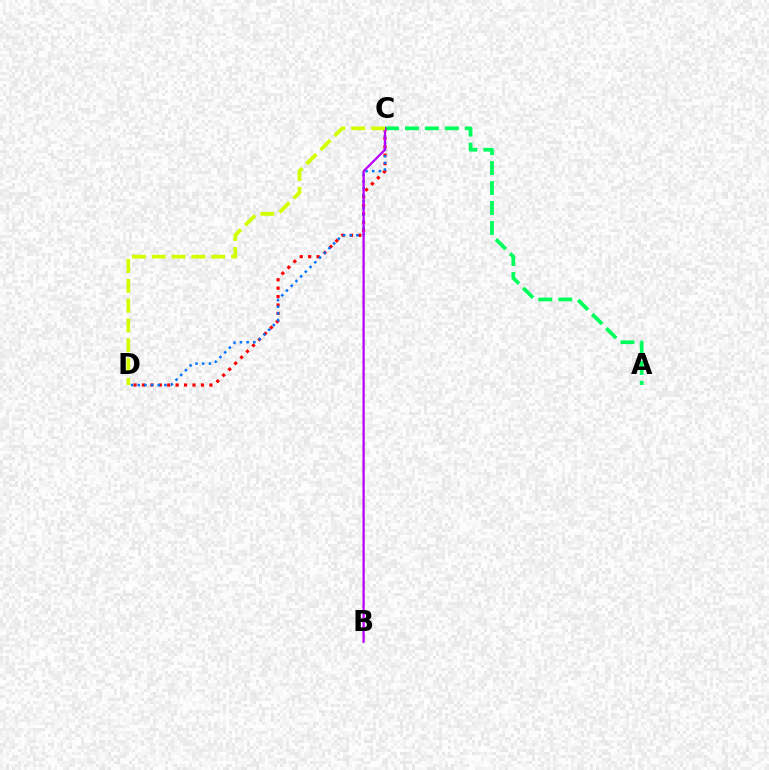{('A', 'C'): [{'color': '#00ff5c', 'line_style': 'dashed', 'thickness': 2.71}], ('C', 'D'): [{'color': '#ff0000', 'line_style': 'dotted', 'thickness': 2.29}, {'color': '#0074ff', 'line_style': 'dotted', 'thickness': 1.81}, {'color': '#d1ff00', 'line_style': 'dashed', 'thickness': 2.7}], ('B', 'C'): [{'color': '#b900ff', 'line_style': 'solid', 'thickness': 1.63}]}